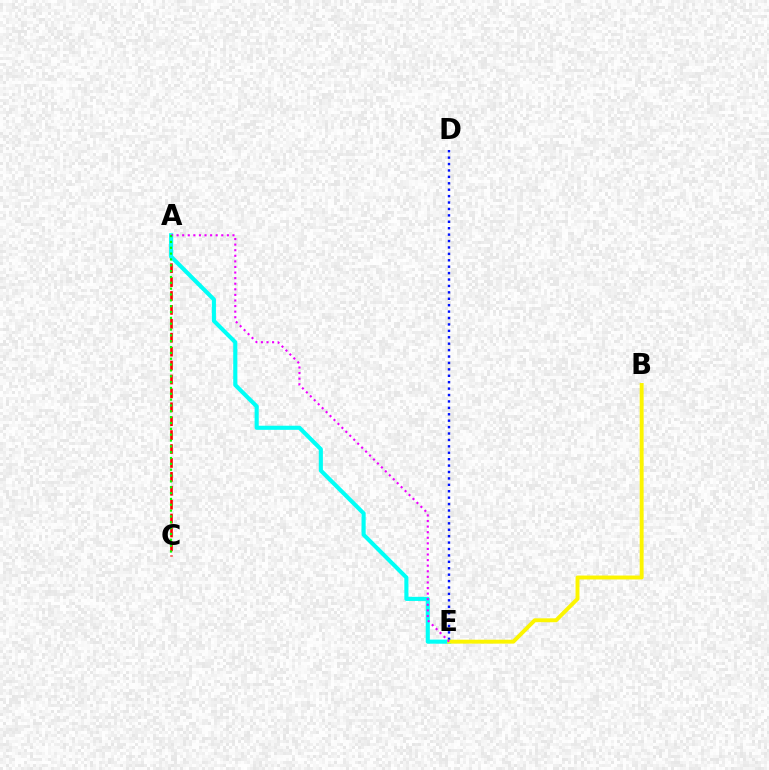{('A', 'C'): [{'color': '#ff0000', 'line_style': 'dashed', 'thickness': 1.89}, {'color': '#08ff00', 'line_style': 'dotted', 'thickness': 1.59}], ('A', 'E'): [{'color': '#00fff6', 'line_style': 'solid', 'thickness': 2.95}, {'color': '#ee00ff', 'line_style': 'dotted', 'thickness': 1.52}], ('D', 'E'): [{'color': '#0010ff', 'line_style': 'dotted', 'thickness': 1.74}], ('B', 'E'): [{'color': '#fcf500', 'line_style': 'solid', 'thickness': 2.82}]}